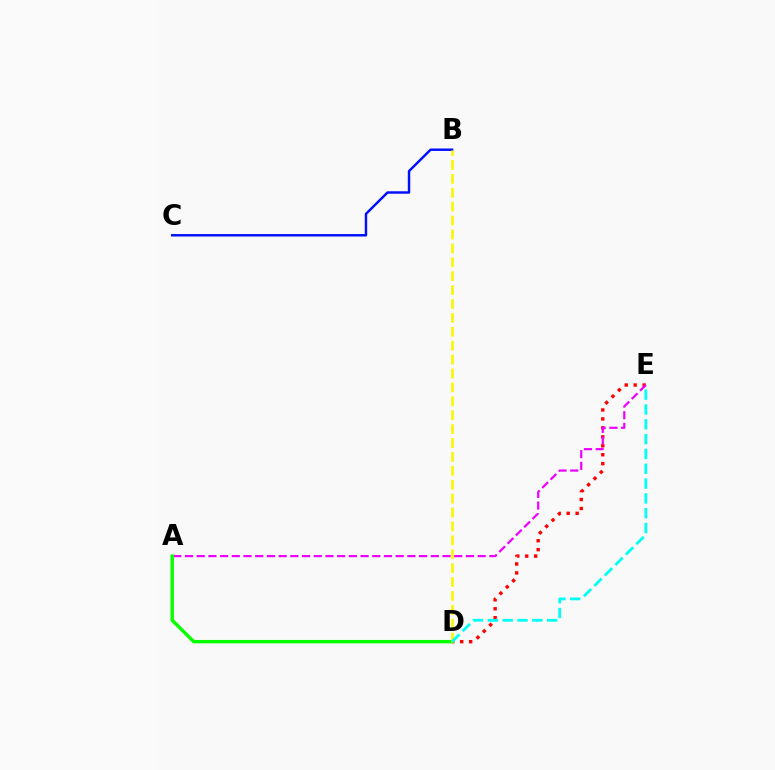{('D', 'E'): [{'color': '#ff0000', 'line_style': 'dotted', 'thickness': 2.43}, {'color': '#00fff6', 'line_style': 'dashed', 'thickness': 2.01}], ('A', 'E'): [{'color': '#ee00ff', 'line_style': 'dashed', 'thickness': 1.59}], ('A', 'D'): [{'color': '#08ff00', 'line_style': 'solid', 'thickness': 2.45}], ('B', 'C'): [{'color': '#0010ff', 'line_style': 'solid', 'thickness': 1.77}], ('B', 'D'): [{'color': '#fcf500', 'line_style': 'dashed', 'thickness': 1.89}]}